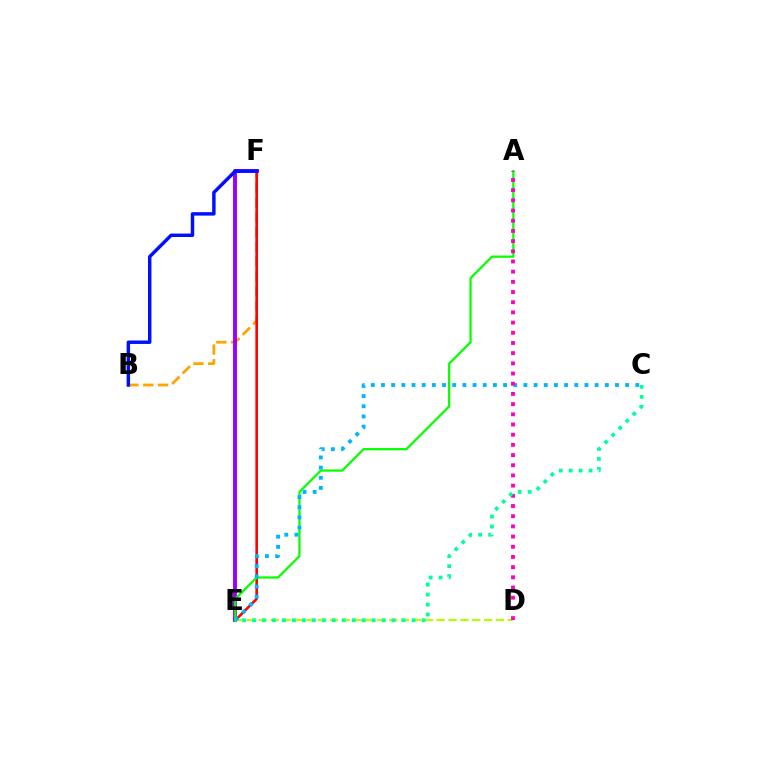{('B', 'F'): [{'color': '#ffa500', 'line_style': 'dashed', 'thickness': 2.01}, {'color': '#0010ff', 'line_style': 'solid', 'thickness': 2.48}], ('E', 'F'): [{'color': '#ff0000', 'line_style': 'solid', 'thickness': 1.87}, {'color': '#9b00ff', 'line_style': 'solid', 'thickness': 2.82}], ('A', 'E'): [{'color': '#08ff00', 'line_style': 'solid', 'thickness': 1.63}], ('D', 'E'): [{'color': '#b3ff00', 'line_style': 'dashed', 'thickness': 1.61}], ('C', 'E'): [{'color': '#00b5ff', 'line_style': 'dotted', 'thickness': 2.76}, {'color': '#00ff9d', 'line_style': 'dotted', 'thickness': 2.71}], ('A', 'D'): [{'color': '#ff00bd', 'line_style': 'dotted', 'thickness': 2.77}]}